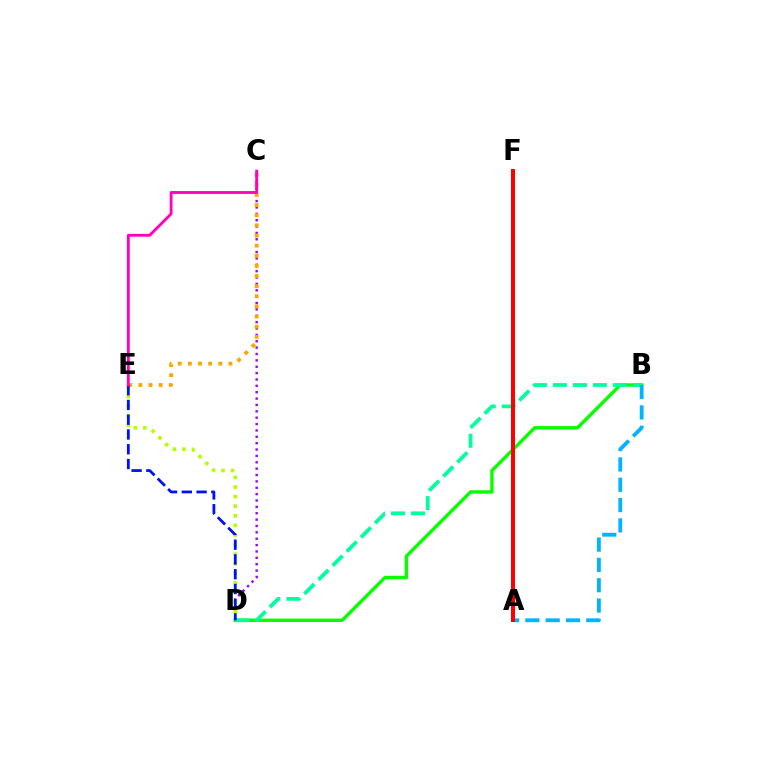{('B', 'D'): [{'color': '#08ff00', 'line_style': 'solid', 'thickness': 2.46}, {'color': '#00ff9d', 'line_style': 'dashed', 'thickness': 2.72}], ('A', 'B'): [{'color': '#00b5ff', 'line_style': 'dashed', 'thickness': 2.76}], ('A', 'F'): [{'color': '#ff0000', 'line_style': 'solid', 'thickness': 2.87}], ('C', 'D'): [{'color': '#9b00ff', 'line_style': 'dotted', 'thickness': 1.73}], ('D', 'E'): [{'color': '#b3ff00', 'line_style': 'dotted', 'thickness': 2.6}, {'color': '#0010ff', 'line_style': 'dashed', 'thickness': 2.01}], ('C', 'E'): [{'color': '#ffa500', 'line_style': 'dotted', 'thickness': 2.75}, {'color': '#ff00bd', 'line_style': 'solid', 'thickness': 2.05}]}